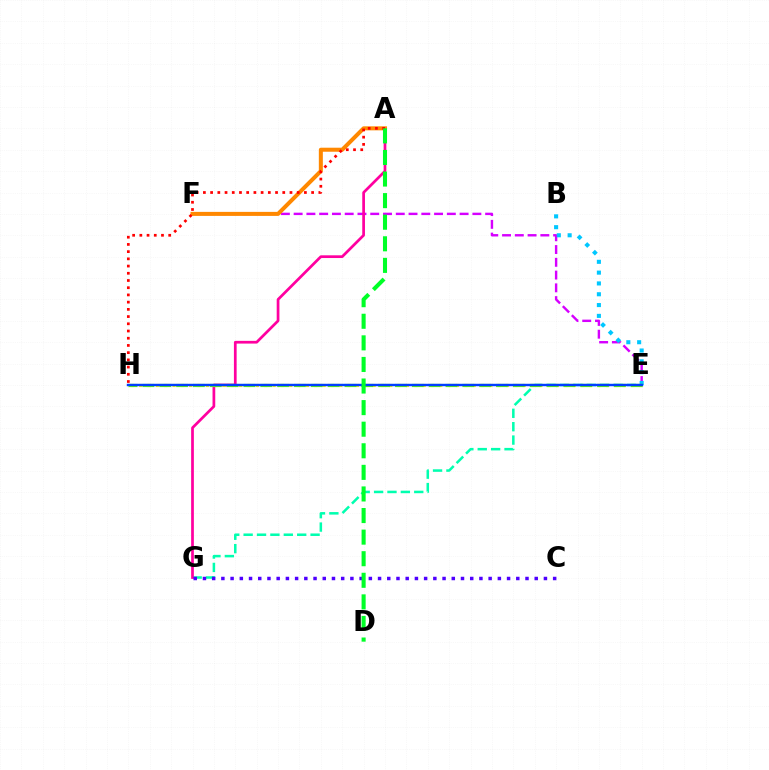{('E', 'F'): [{'color': '#d600ff', 'line_style': 'dashed', 'thickness': 1.73}], ('E', 'G'): [{'color': '#00ffaf', 'line_style': 'dashed', 'thickness': 1.82}], ('B', 'E'): [{'color': '#00c7ff', 'line_style': 'dotted', 'thickness': 2.94}], ('A', 'G'): [{'color': '#ff00a0', 'line_style': 'solid', 'thickness': 1.96}], ('A', 'F'): [{'color': '#ff8800', 'line_style': 'solid', 'thickness': 2.89}], ('E', 'H'): [{'color': '#eeff00', 'line_style': 'dotted', 'thickness': 2.27}, {'color': '#66ff00', 'line_style': 'dashed', 'thickness': 2.29}, {'color': '#003fff', 'line_style': 'solid', 'thickness': 1.75}], ('C', 'G'): [{'color': '#4f00ff', 'line_style': 'dotted', 'thickness': 2.5}], ('A', 'H'): [{'color': '#ff0000', 'line_style': 'dotted', 'thickness': 1.96}], ('A', 'D'): [{'color': '#00ff27', 'line_style': 'dashed', 'thickness': 2.93}]}